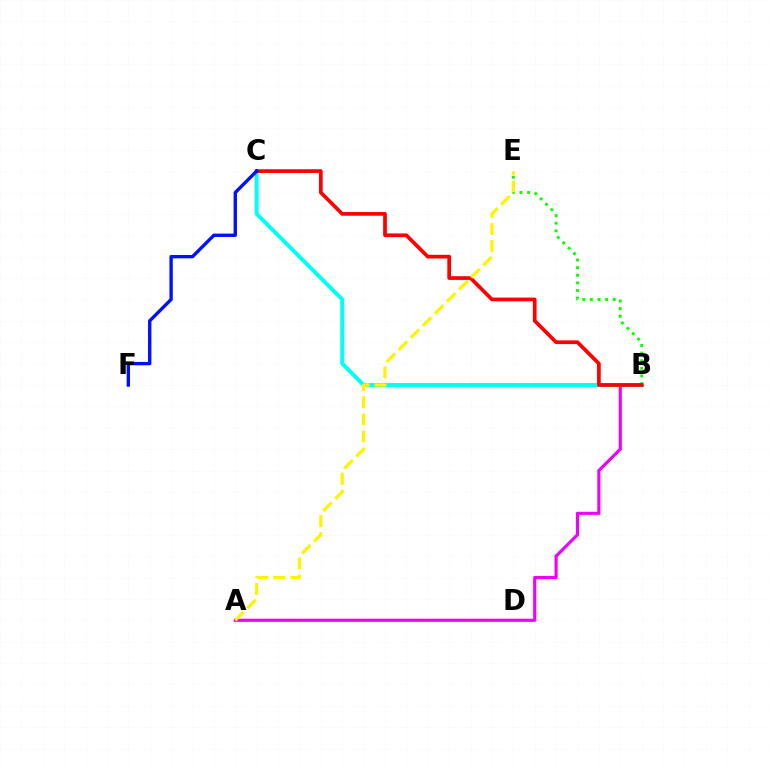{('A', 'B'): [{'color': '#ee00ff', 'line_style': 'solid', 'thickness': 2.26}], ('B', 'C'): [{'color': '#00fff6', 'line_style': 'solid', 'thickness': 2.84}, {'color': '#ff0000', 'line_style': 'solid', 'thickness': 2.67}], ('B', 'E'): [{'color': '#08ff00', 'line_style': 'dotted', 'thickness': 2.07}], ('C', 'F'): [{'color': '#0010ff', 'line_style': 'solid', 'thickness': 2.42}], ('A', 'E'): [{'color': '#fcf500', 'line_style': 'dashed', 'thickness': 2.32}]}